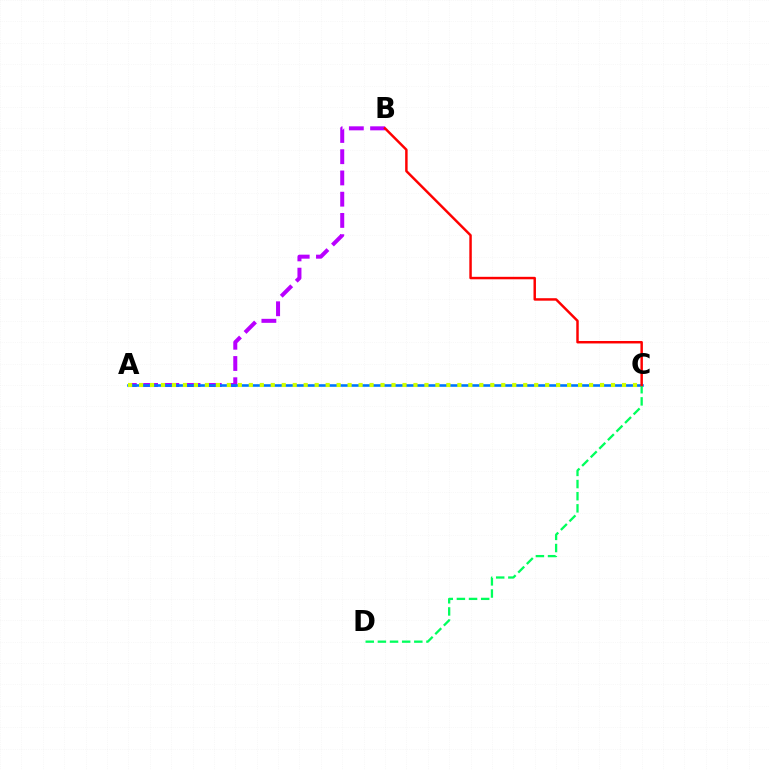{('A', 'B'): [{'color': '#b900ff', 'line_style': 'dashed', 'thickness': 2.89}], ('A', 'C'): [{'color': '#0074ff', 'line_style': 'solid', 'thickness': 1.87}, {'color': '#d1ff00', 'line_style': 'dotted', 'thickness': 2.98}], ('C', 'D'): [{'color': '#00ff5c', 'line_style': 'dashed', 'thickness': 1.65}], ('B', 'C'): [{'color': '#ff0000', 'line_style': 'solid', 'thickness': 1.78}]}